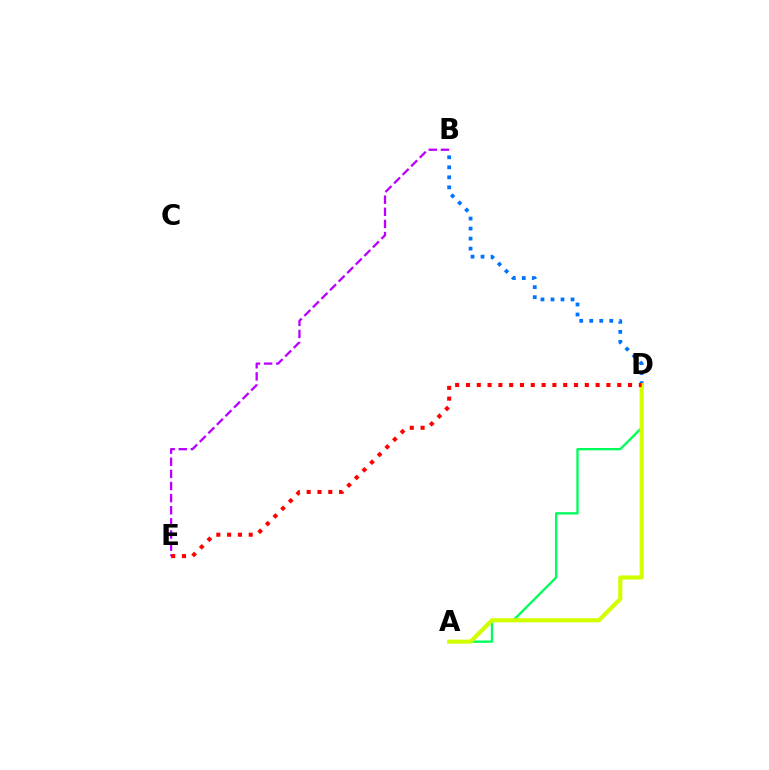{('A', 'D'): [{'color': '#00ff5c', 'line_style': 'solid', 'thickness': 1.68}, {'color': '#d1ff00', 'line_style': 'solid', 'thickness': 2.97}], ('B', 'D'): [{'color': '#0074ff', 'line_style': 'dotted', 'thickness': 2.72}], ('B', 'E'): [{'color': '#b900ff', 'line_style': 'dashed', 'thickness': 1.65}], ('D', 'E'): [{'color': '#ff0000', 'line_style': 'dotted', 'thickness': 2.94}]}